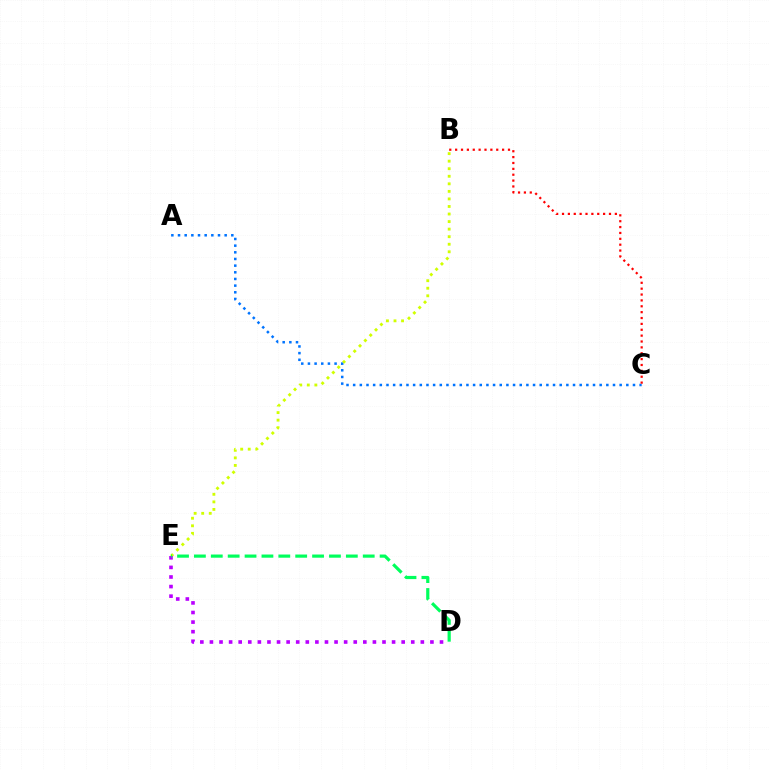{('B', 'E'): [{'color': '#d1ff00', 'line_style': 'dotted', 'thickness': 2.05}], ('A', 'C'): [{'color': '#0074ff', 'line_style': 'dotted', 'thickness': 1.81}], ('D', 'E'): [{'color': '#b900ff', 'line_style': 'dotted', 'thickness': 2.6}, {'color': '#00ff5c', 'line_style': 'dashed', 'thickness': 2.29}], ('B', 'C'): [{'color': '#ff0000', 'line_style': 'dotted', 'thickness': 1.6}]}